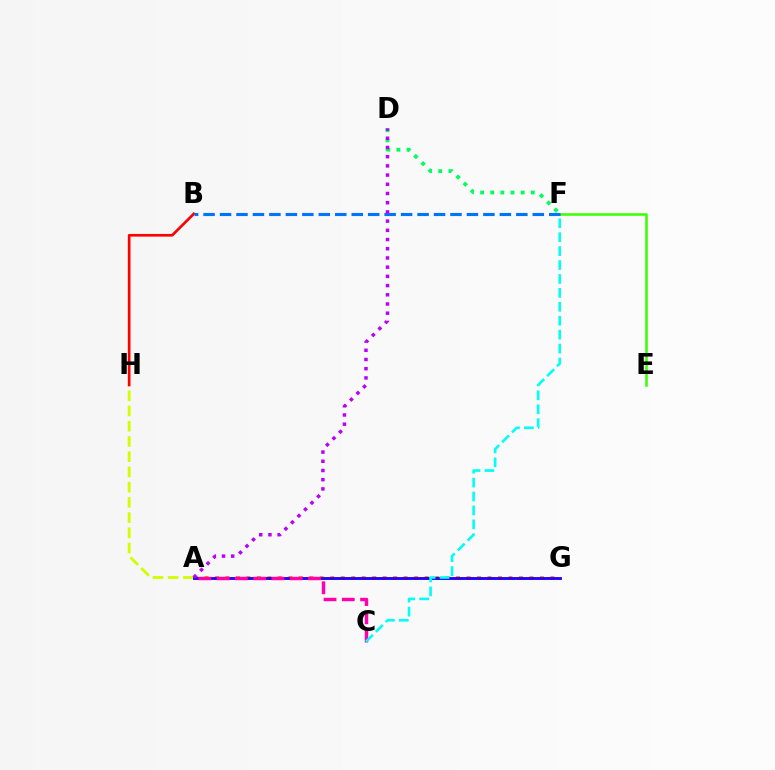{('A', 'G'): [{'color': '#ff9400', 'line_style': 'dotted', 'thickness': 2.85}, {'color': '#2500ff', 'line_style': 'solid', 'thickness': 2.07}], ('A', 'H'): [{'color': '#d1ff00', 'line_style': 'dashed', 'thickness': 2.07}], ('A', 'C'): [{'color': '#ff00ac', 'line_style': 'dashed', 'thickness': 2.48}], ('B', 'H'): [{'color': '#ff0000', 'line_style': 'solid', 'thickness': 1.92}], ('D', 'F'): [{'color': '#00ff5c', 'line_style': 'dotted', 'thickness': 2.75}], ('E', 'F'): [{'color': '#3dff00', 'line_style': 'solid', 'thickness': 1.85}], ('C', 'F'): [{'color': '#00fff6', 'line_style': 'dashed', 'thickness': 1.89}], ('B', 'F'): [{'color': '#0074ff', 'line_style': 'dashed', 'thickness': 2.24}], ('A', 'D'): [{'color': '#b900ff', 'line_style': 'dotted', 'thickness': 2.5}]}